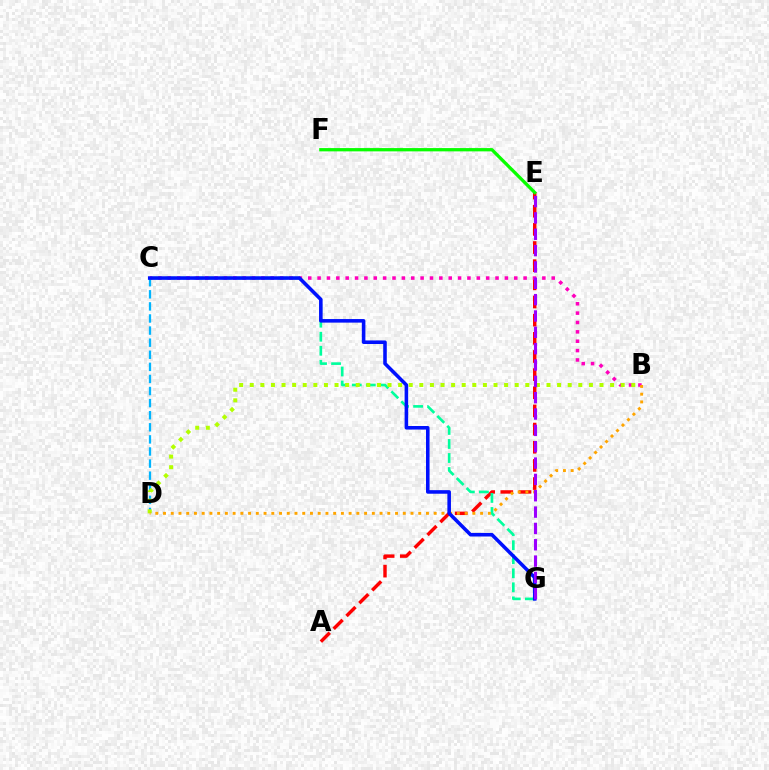{('A', 'E'): [{'color': '#ff0000', 'line_style': 'dashed', 'thickness': 2.47}], ('C', 'G'): [{'color': '#00ff9d', 'line_style': 'dashed', 'thickness': 1.91}, {'color': '#0010ff', 'line_style': 'solid', 'thickness': 2.57}], ('B', 'C'): [{'color': '#ff00bd', 'line_style': 'dotted', 'thickness': 2.54}], ('C', 'D'): [{'color': '#00b5ff', 'line_style': 'dashed', 'thickness': 1.64}], ('E', 'F'): [{'color': '#08ff00', 'line_style': 'solid', 'thickness': 2.36}], ('B', 'D'): [{'color': '#b3ff00', 'line_style': 'dotted', 'thickness': 2.88}, {'color': '#ffa500', 'line_style': 'dotted', 'thickness': 2.1}], ('E', 'G'): [{'color': '#9b00ff', 'line_style': 'dashed', 'thickness': 2.22}]}